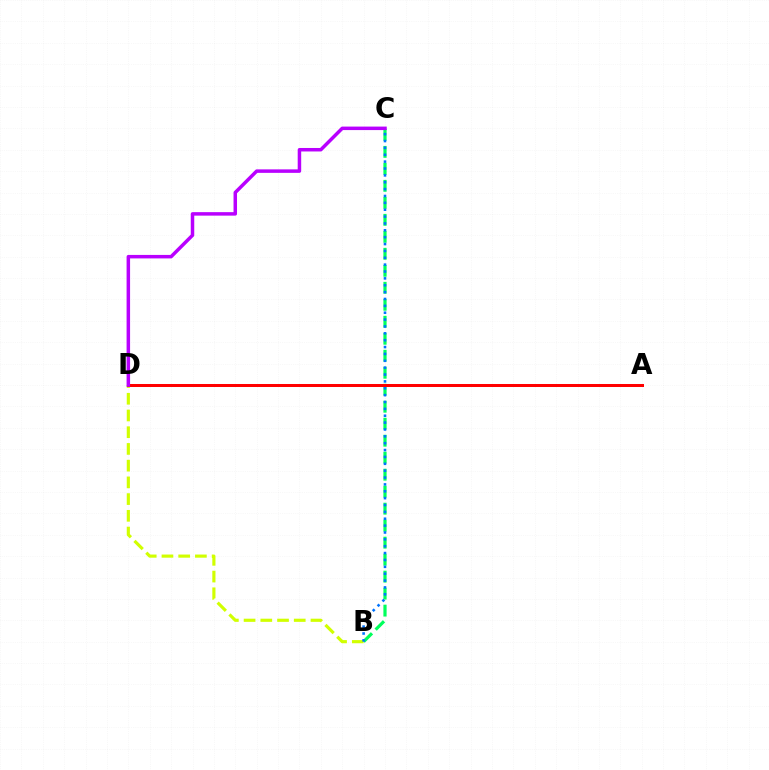{('B', 'C'): [{'color': '#00ff5c', 'line_style': 'dashed', 'thickness': 2.31}, {'color': '#0074ff', 'line_style': 'dotted', 'thickness': 1.87}], ('B', 'D'): [{'color': '#d1ff00', 'line_style': 'dashed', 'thickness': 2.27}], ('A', 'D'): [{'color': '#ff0000', 'line_style': 'solid', 'thickness': 2.16}], ('C', 'D'): [{'color': '#b900ff', 'line_style': 'solid', 'thickness': 2.51}]}